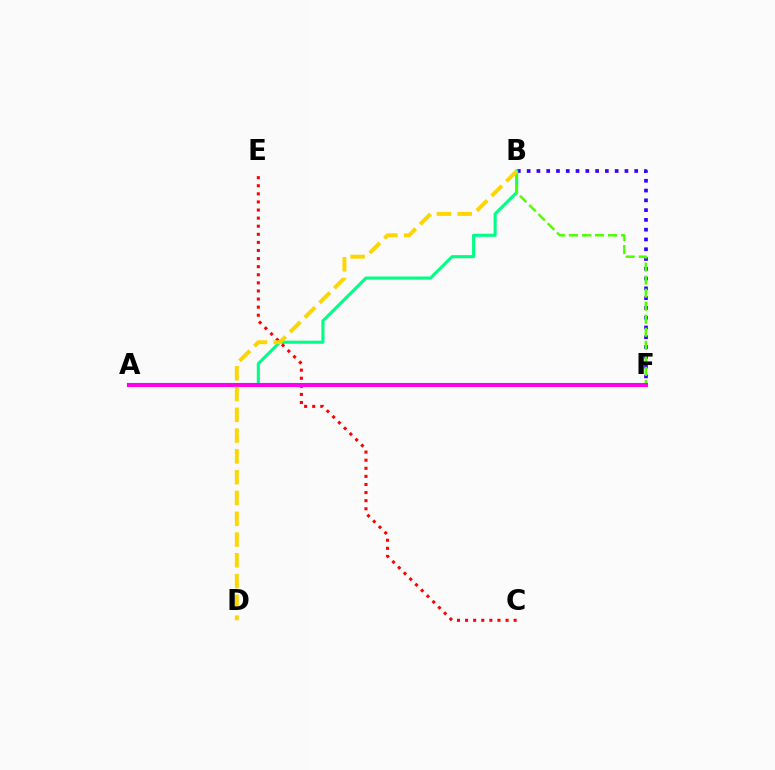{('B', 'F'): [{'color': '#3700ff', 'line_style': 'dotted', 'thickness': 2.66}, {'color': '#4fff00', 'line_style': 'dashed', 'thickness': 1.77}], ('A', 'B'): [{'color': '#00ff86', 'line_style': 'solid', 'thickness': 2.23}], ('A', 'F'): [{'color': '#009eff', 'line_style': 'solid', 'thickness': 2.92}, {'color': '#ff00ed', 'line_style': 'solid', 'thickness': 2.92}], ('C', 'E'): [{'color': '#ff0000', 'line_style': 'dotted', 'thickness': 2.2}], ('B', 'D'): [{'color': '#ffd500', 'line_style': 'dashed', 'thickness': 2.82}]}